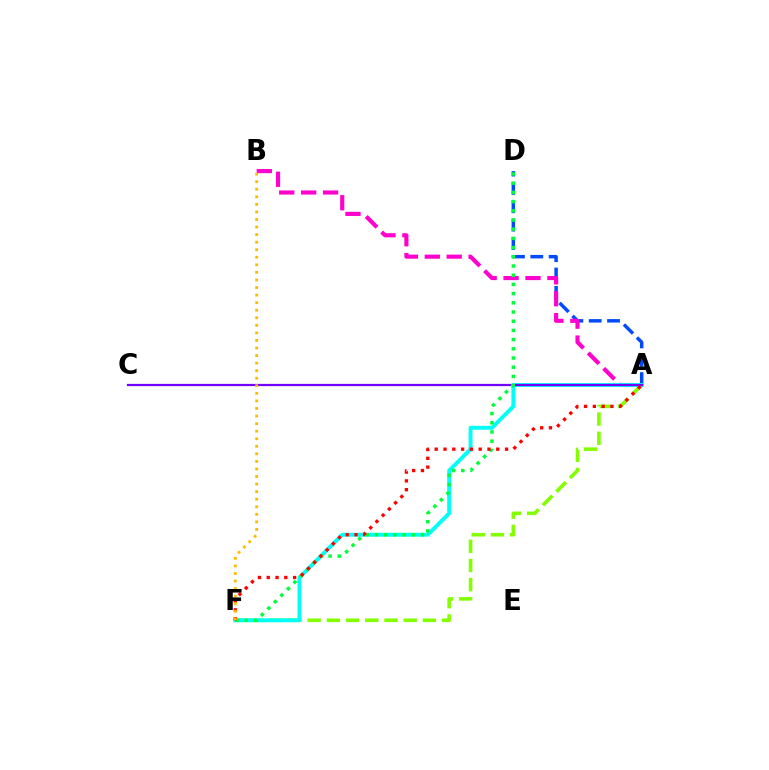{('A', 'F'): [{'color': '#84ff00', 'line_style': 'dashed', 'thickness': 2.61}, {'color': '#00fff6', 'line_style': 'solid', 'thickness': 2.82}, {'color': '#ff0000', 'line_style': 'dotted', 'thickness': 2.39}], ('A', 'D'): [{'color': '#004bff', 'line_style': 'dashed', 'thickness': 2.49}], ('A', 'B'): [{'color': '#ff00cf', 'line_style': 'dashed', 'thickness': 2.98}], ('A', 'C'): [{'color': '#7200ff', 'line_style': 'solid', 'thickness': 1.6}], ('D', 'F'): [{'color': '#00ff39', 'line_style': 'dotted', 'thickness': 2.5}], ('B', 'F'): [{'color': '#ffbd00', 'line_style': 'dotted', 'thickness': 2.05}]}